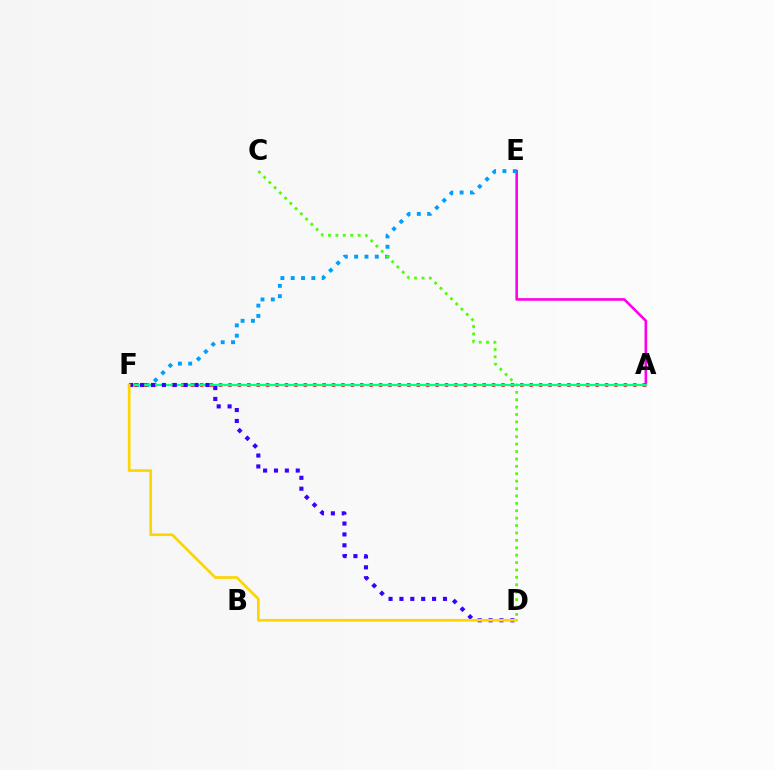{('A', 'E'): [{'color': '#ff00ed', 'line_style': 'solid', 'thickness': 1.89}], ('E', 'F'): [{'color': '#009eff', 'line_style': 'dotted', 'thickness': 2.8}], ('A', 'F'): [{'color': '#ff0000', 'line_style': 'dotted', 'thickness': 2.56}, {'color': '#00ff86', 'line_style': 'solid', 'thickness': 1.6}], ('C', 'D'): [{'color': '#4fff00', 'line_style': 'dotted', 'thickness': 2.01}], ('D', 'F'): [{'color': '#3700ff', 'line_style': 'dotted', 'thickness': 2.96}, {'color': '#ffd500', 'line_style': 'solid', 'thickness': 1.95}]}